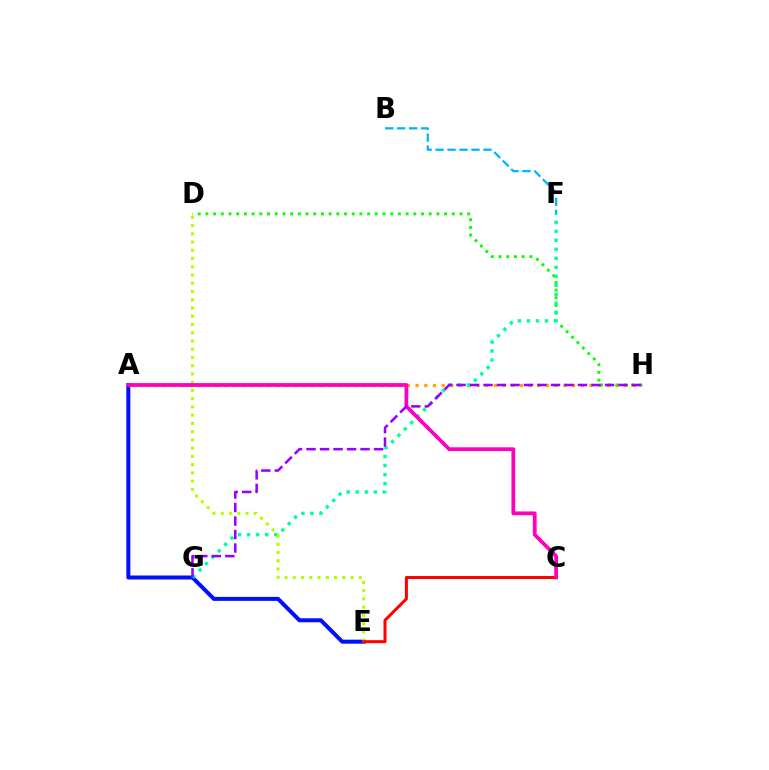{('A', 'E'): [{'color': '#0010ff', 'line_style': 'solid', 'thickness': 2.88}], ('A', 'H'): [{'color': '#ffa500', 'line_style': 'dotted', 'thickness': 2.36}], ('D', 'H'): [{'color': '#08ff00', 'line_style': 'dotted', 'thickness': 2.09}], ('F', 'G'): [{'color': '#00ff9d', 'line_style': 'dotted', 'thickness': 2.45}], ('D', 'E'): [{'color': '#b3ff00', 'line_style': 'dotted', 'thickness': 2.24}], ('C', 'E'): [{'color': '#ff0000', 'line_style': 'solid', 'thickness': 2.16}], ('B', 'F'): [{'color': '#00b5ff', 'line_style': 'dashed', 'thickness': 1.63}], ('A', 'C'): [{'color': '#ff00bd', 'line_style': 'solid', 'thickness': 2.72}], ('G', 'H'): [{'color': '#9b00ff', 'line_style': 'dashed', 'thickness': 1.83}]}